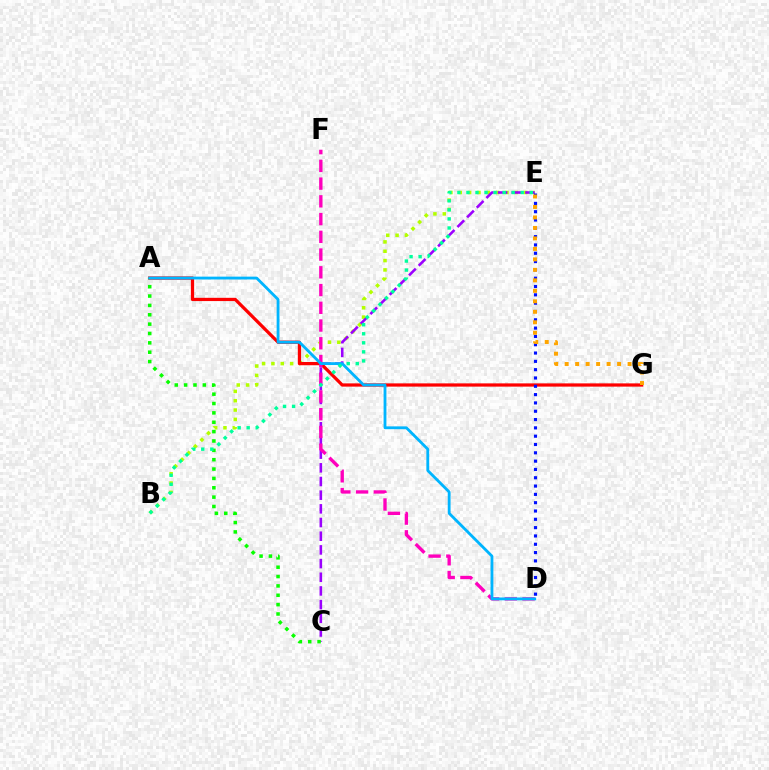{('B', 'E'): [{'color': '#b3ff00', 'line_style': 'dotted', 'thickness': 2.54}, {'color': '#00ff9d', 'line_style': 'dotted', 'thickness': 2.46}], ('A', 'G'): [{'color': '#ff0000', 'line_style': 'solid', 'thickness': 2.34}], ('C', 'E'): [{'color': '#9b00ff', 'line_style': 'dashed', 'thickness': 1.86}], ('D', 'F'): [{'color': '#ff00bd', 'line_style': 'dashed', 'thickness': 2.41}], ('A', 'C'): [{'color': '#08ff00', 'line_style': 'dotted', 'thickness': 2.54}], ('A', 'D'): [{'color': '#00b5ff', 'line_style': 'solid', 'thickness': 2.03}], ('D', 'E'): [{'color': '#0010ff', 'line_style': 'dotted', 'thickness': 2.26}], ('E', 'G'): [{'color': '#ffa500', 'line_style': 'dotted', 'thickness': 2.85}]}